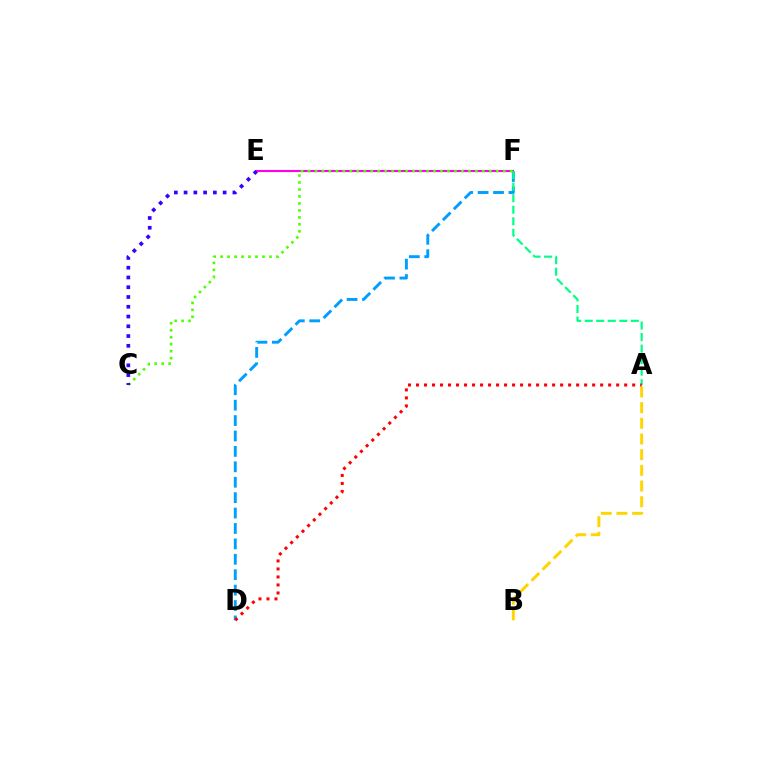{('E', 'F'): [{'color': '#ff00ed', 'line_style': 'solid', 'thickness': 1.5}], ('A', 'B'): [{'color': '#ffd500', 'line_style': 'dashed', 'thickness': 2.13}], ('D', 'F'): [{'color': '#009eff', 'line_style': 'dashed', 'thickness': 2.09}], ('A', 'F'): [{'color': '#00ff86', 'line_style': 'dashed', 'thickness': 1.57}], ('A', 'D'): [{'color': '#ff0000', 'line_style': 'dotted', 'thickness': 2.18}], ('C', 'F'): [{'color': '#4fff00', 'line_style': 'dotted', 'thickness': 1.89}], ('C', 'E'): [{'color': '#3700ff', 'line_style': 'dotted', 'thickness': 2.65}]}